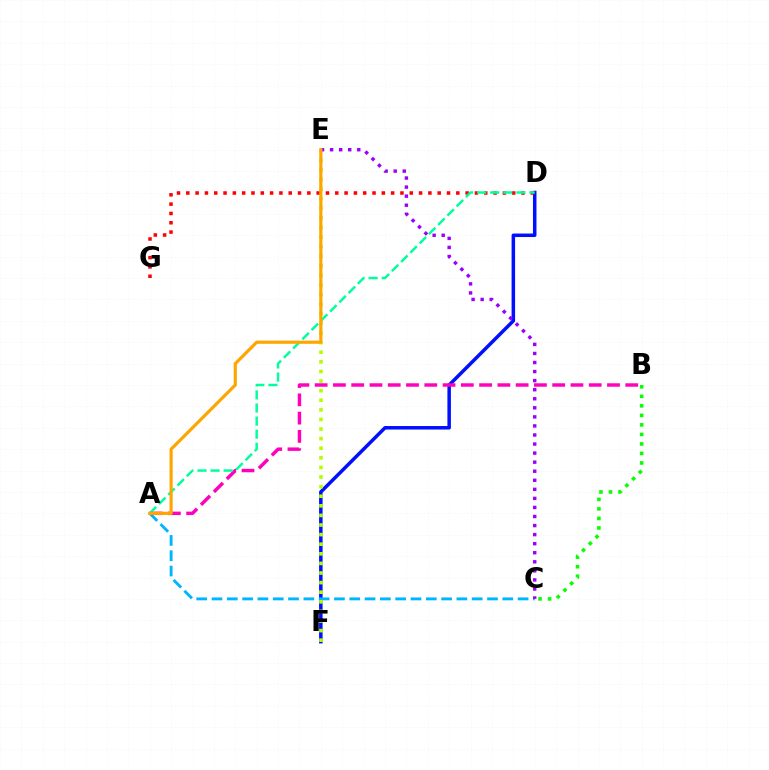{('D', 'F'): [{'color': '#0010ff', 'line_style': 'solid', 'thickness': 2.52}], ('B', 'C'): [{'color': '#08ff00', 'line_style': 'dotted', 'thickness': 2.59}], ('A', 'C'): [{'color': '#00b5ff', 'line_style': 'dashed', 'thickness': 2.08}], ('A', 'B'): [{'color': '#ff00bd', 'line_style': 'dashed', 'thickness': 2.48}], ('E', 'F'): [{'color': '#b3ff00', 'line_style': 'dotted', 'thickness': 2.61}], ('D', 'G'): [{'color': '#ff0000', 'line_style': 'dotted', 'thickness': 2.53}], ('C', 'E'): [{'color': '#9b00ff', 'line_style': 'dotted', 'thickness': 2.46}], ('A', 'D'): [{'color': '#00ff9d', 'line_style': 'dashed', 'thickness': 1.78}], ('A', 'E'): [{'color': '#ffa500', 'line_style': 'solid', 'thickness': 2.28}]}